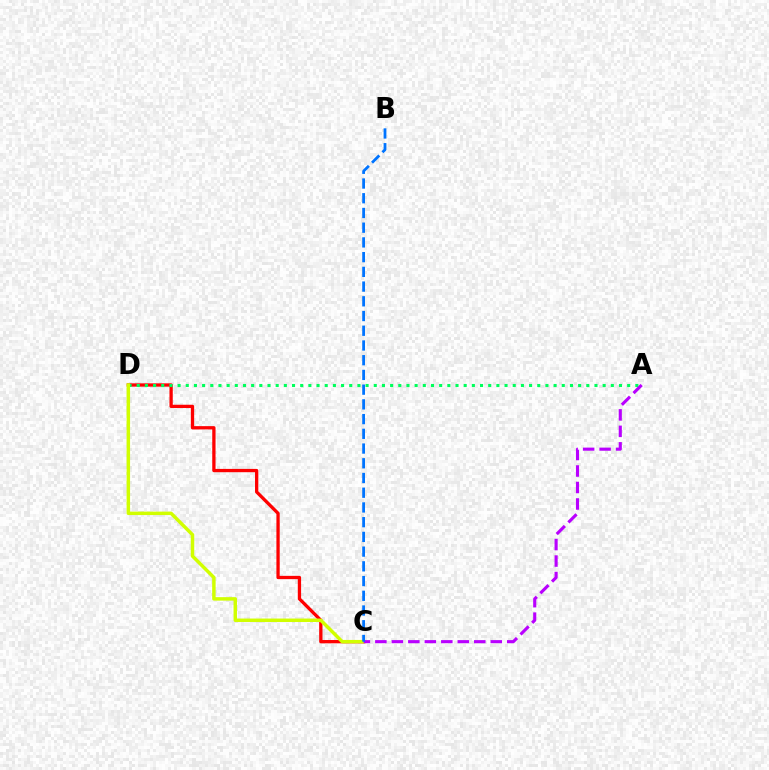{('C', 'D'): [{'color': '#ff0000', 'line_style': 'solid', 'thickness': 2.37}, {'color': '#d1ff00', 'line_style': 'solid', 'thickness': 2.5}], ('A', 'D'): [{'color': '#00ff5c', 'line_style': 'dotted', 'thickness': 2.22}], ('A', 'C'): [{'color': '#b900ff', 'line_style': 'dashed', 'thickness': 2.24}], ('B', 'C'): [{'color': '#0074ff', 'line_style': 'dashed', 'thickness': 2.0}]}